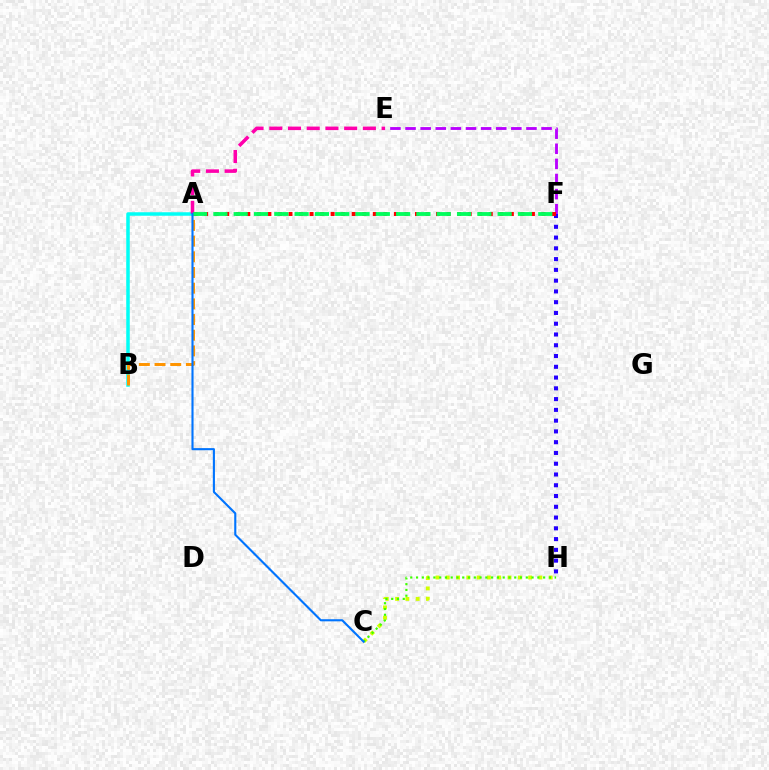{('E', 'F'): [{'color': '#b900ff', 'line_style': 'dashed', 'thickness': 2.05}], ('A', 'B'): [{'color': '#00fff6', 'line_style': 'solid', 'thickness': 2.52}, {'color': '#ff9400', 'line_style': 'dashed', 'thickness': 2.13}], ('A', 'E'): [{'color': '#ff00ac', 'line_style': 'dashed', 'thickness': 2.54}], ('C', 'H'): [{'color': '#d1ff00', 'line_style': 'dotted', 'thickness': 2.8}, {'color': '#3dff00', 'line_style': 'dotted', 'thickness': 1.57}], ('F', 'H'): [{'color': '#2500ff', 'line_style': 'dotted', 'thickness': 2.93}], ('A', 'F'): [{'color': '#ff0000', 'line_style': 'dotted', 'thickness': 2.86}, {'color': '#00ff5c', 'line_style': 'dashed', 'thickness': 2.76}], ('A', 'C'): [{'color': '#0074ff', 'line_style': 'solid', 'thickness': 1.52}]}